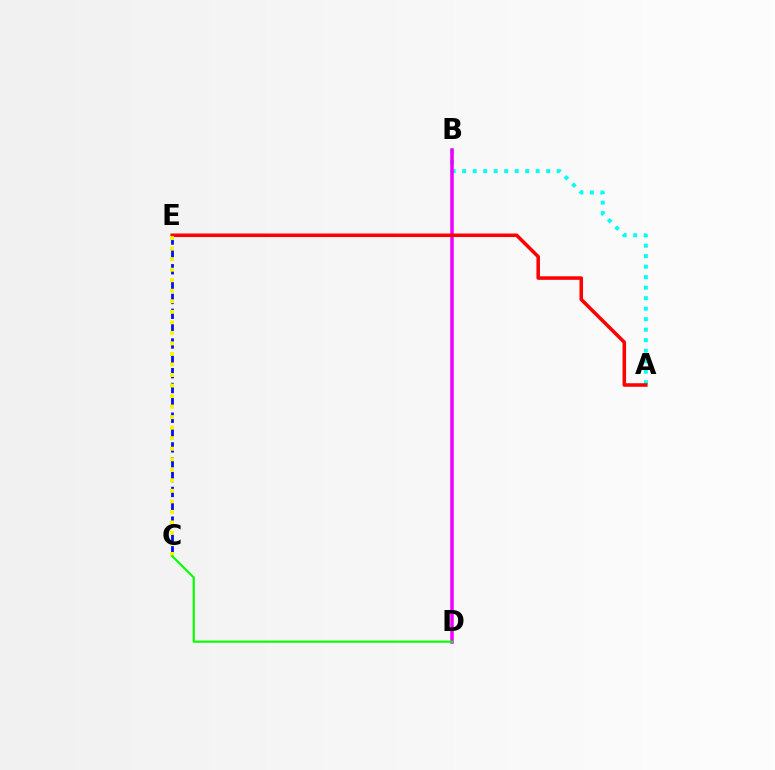{('A', 'B'): [{'color': '#00fff6', 'line_style': 'dotted', 'thickness': 2.85}], ('C', 'E'): [{'color': '#0010ff', 'line_style': 'dashed', 'thickness': 2.02}, {'color': '#fcf500', 'line_style': 'dotted', 'thickness': 2.86}], ('B', 'D'): [{'color': '#ee00ff', 'line_style': 'solid', 'thickness': 2.53}], ('A', 'E'): [{'color': '#ff0000', 'line_style': 'solid', 'thickness': 2.54}], ('C', 'D'): [{'color': '#08ff00', 'line_style': 'solid', 'thickness': 1.57}]}